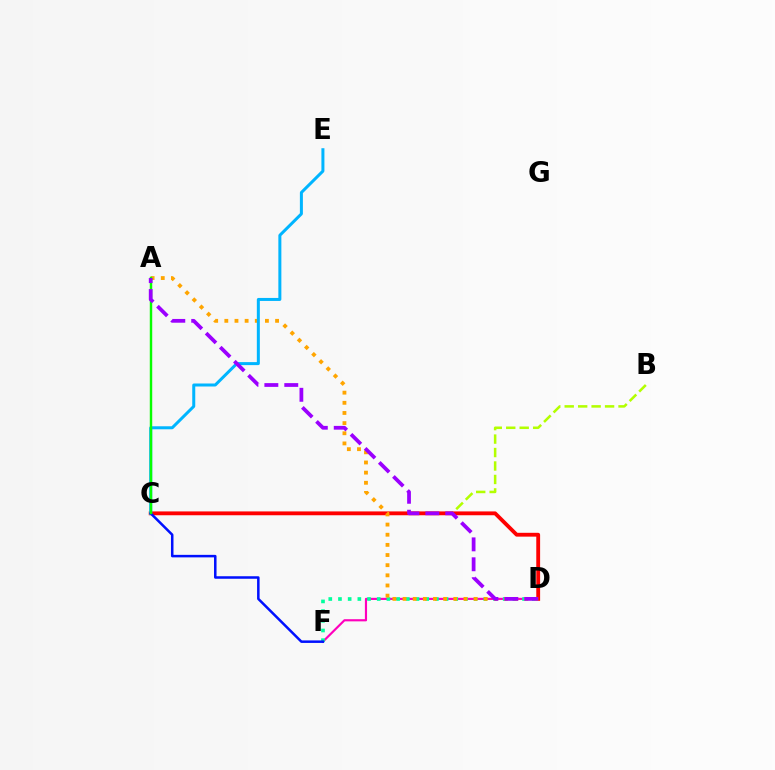{('D', 'F'): [{'color': '#ff00bd', 'line_style': 'solid', 'thickness': 1.56}, {'color': '#00ff9d', 'line_style': 'dotted', 'thickness': 2.63}], ('B', 'C'): [{'color': '#b3ff00', 'line_style': 'dashed', 'thickness': 1.83}], ('C', 'D'): [{'color': '#ff0000', 'line_style': 'solid', 'thickness': 2.76}], ('A', 'D'): [{'color': '#ffa500', 'line_style': 'dotted', 'thickness': 2.76}, {'color': '#9b00ff', 'line_style': 'dashed', 'thickness': 2.71}], ('C', 'E'): [{'color': '#00b5ff', 'line_style': 'solid', 'thickness': 2.16}], ('C', 'F'): [{'color': '#0010ff', 'line_style': 'solid', 'thickness': 1.81}], ('A', 'C'): [{'color': '#08ff00', 'line_style': 'solid', 'thickness': 1.75}]}